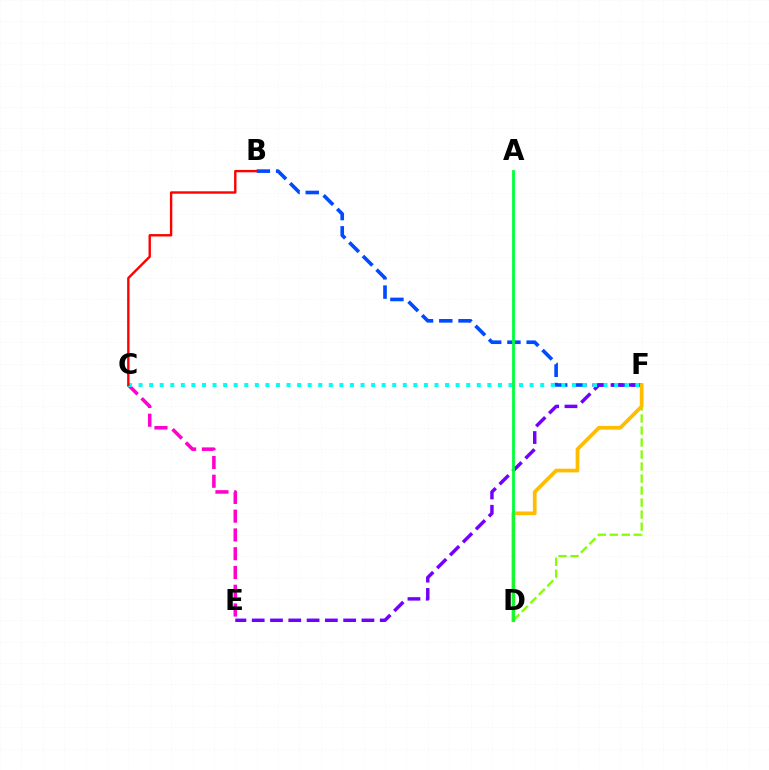{('C', 'E'): [{'color': '#ff00cf', 'line_style': 'dashed', 'thickness': 2.55}], ('B', 'F'): [{'color': '#004bff', 'line_style': 'dashed', 'thickness': 2.61}], ('E', 'F'): [{'color': '#7200ff', 'line_style': 'dashed', 'thickness': 2.48}], ('D', 'F'): [{'color': '#84ff00', 'line_style': 'dashed', 'thickness': 1.63}, {'color': '#ffbd00', 'line_style': 'solid', 'thickness': 2.69}], ('C', 'F'): [{'color': '#00fff6', 'line_style': 'dotted', 'thickness': 2.87}], ('B', 'C'): [{'color': '#ff0000', 'line_style': 'solid', 'thickness': 1.72}], ('A', 'D'): [{'color': '#00ff39', 'line_style': 'solid', 'thickness': 2.01}]}